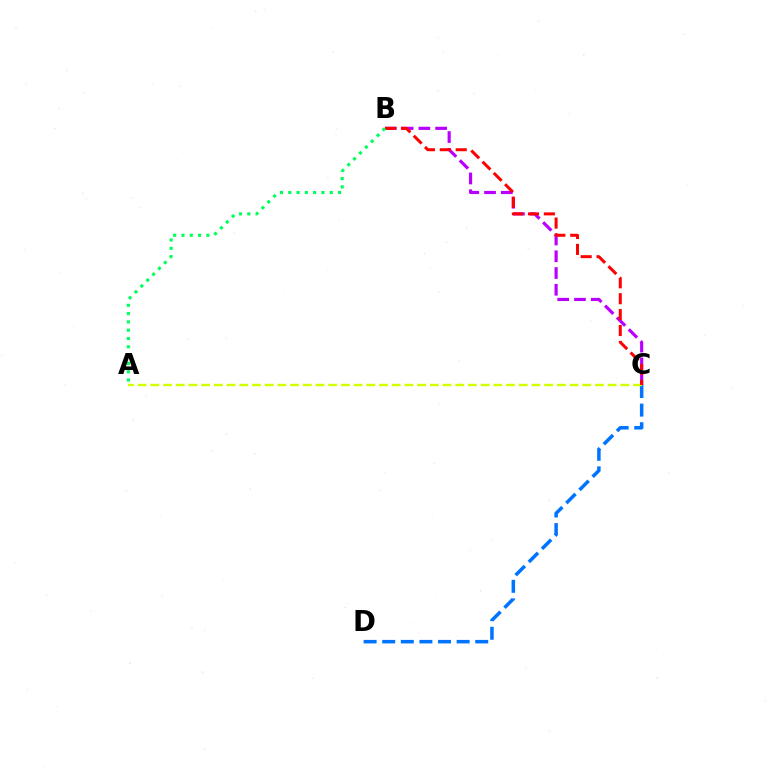{('C', 'D'): [{'color': '#0074ff', 'line_style': 'dashed', 'thickness': 2.53}], ('A', 'C'): [{'color': '#d1ff00', 'line_style': 'dashed', 'thickness': 1.73}], ('B', 'C'): [{'color': '#b900ff', 'line_style': 'dashed', 'thickness': 2.28}, {'color': '#ff0000', 'line_style': 'dashed', 'thickness': 2.16}], ('A', 'B'): [{'color': '#00ff5c', 'line_style': 'dotted', 'thickness': 2.26}]}